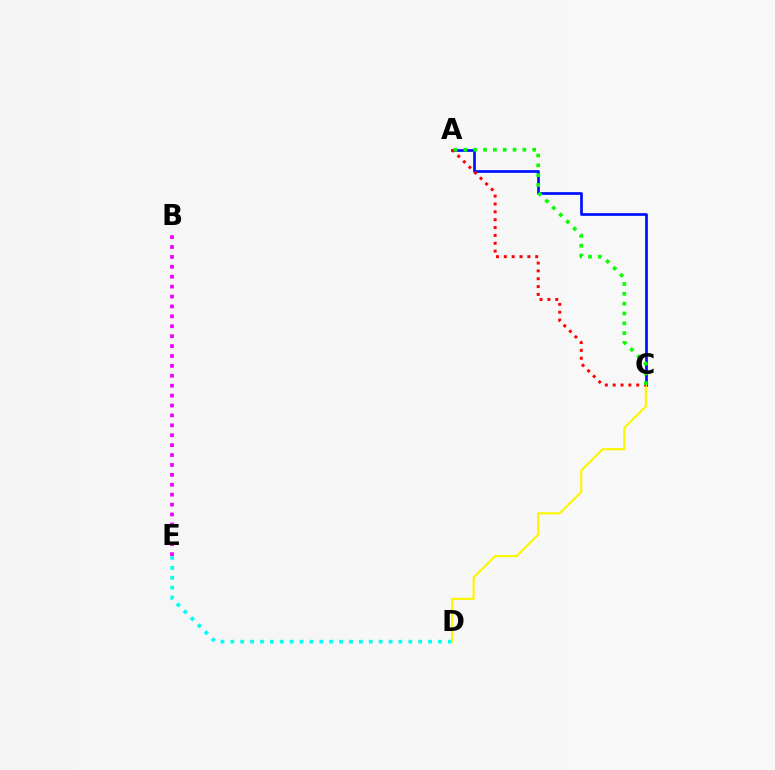{('A', 'C'): [{'color': '#0010ff', 'line_style': 'solid', 'thickness': 1.95}, {'color': '#ff0000', 'line_style': 'dotted', 'thickness': 2.13}, {'color': '#08ff00', 'line_style': 'dotted', 'thickness': 2.67}], ('D', 'E'): [{'color': '#00fff6', 'line_style': 'dotted', 'thickness': 2.69}], ('C', 'D'): [{'color': '#fcf500', 'line_style': 'solid', 'thickness': 1.54}], ('B', 'E'): [{'color': '#ee00ff', 'line_style': 'dotted', 'thickness': 2.69}]}